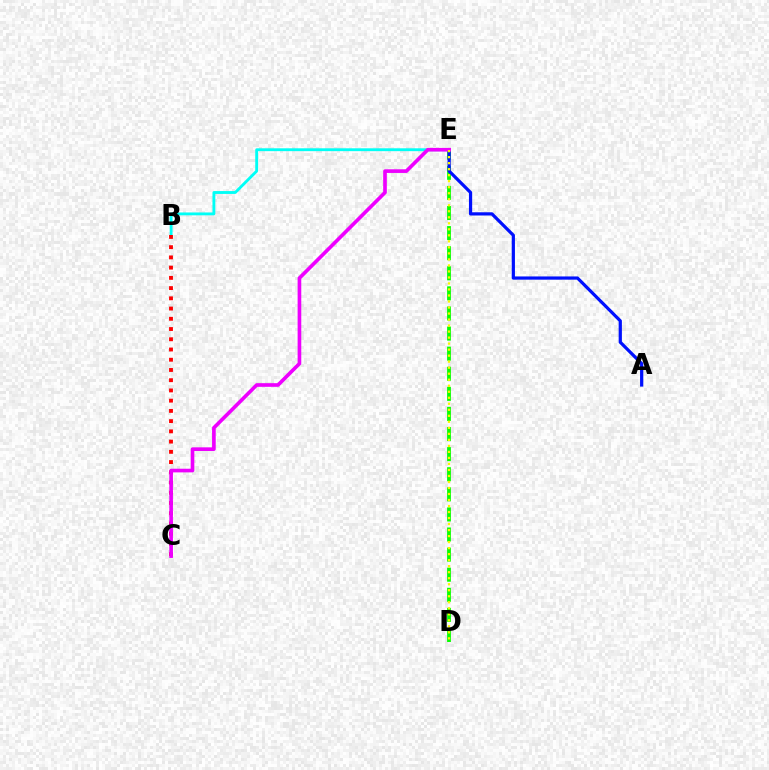{('B', 'E'): [{'color': '#00fff6', 'line_style': 'solid', 'thickness': 2.06}], ('D', 'E'): [{'color': '#08ff00', 'line_style': 'dashed', 'thickness': 2.73}, {'color': '#fcf500', 'line_style': 'dotted', 'thickness': 1.63}], ('A', 'E'): [{'color': '#0010ff', 'line_style': 'solid', 'thickness': 2.32}], ('B', 'C'): [{'color': '#ff0000', 'line_style': 'dotted', 'thickness': 2.78}], ('C', 'E'): [{'color': '#ee00ff', 'line_style': 'solid', 'thickness': 2.63}]}